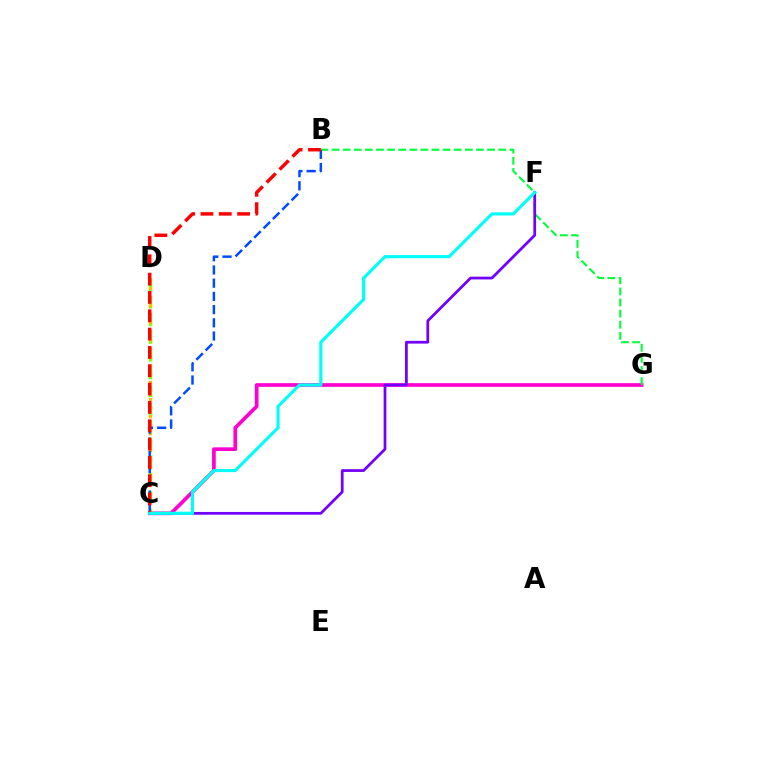{('C', 'G'): [{'color': '#ff00cf', 'line_style': 'solid', 'thickness': 2.65}], ('C', 'D'): [{'color': '#84ff00', 'line_style': 'dashed', 'thickness': 2.4}, {'color': '#ffbd00', 'line_style': 'dotted', 'thickness': 2.32}], ('B', 'G'): [{'color': '#00ff39', 'line_style': 'dashed', 'thickness': 1.51}], ('C', 'F'): [{'color': '#7200ff', 'line_style': 'solid', 'thickness': 1.98}, {'color': '#00fff6', 'line_style': 'solid', 'thickness': 2.27}], ('B', 'C'): [{'color': '#004bff', 'line_style': 'dashed', 'thickness': 1.79}, {'color': '#ff0000', 'line_style': 'dashed', 'thickness': 2.49}]}